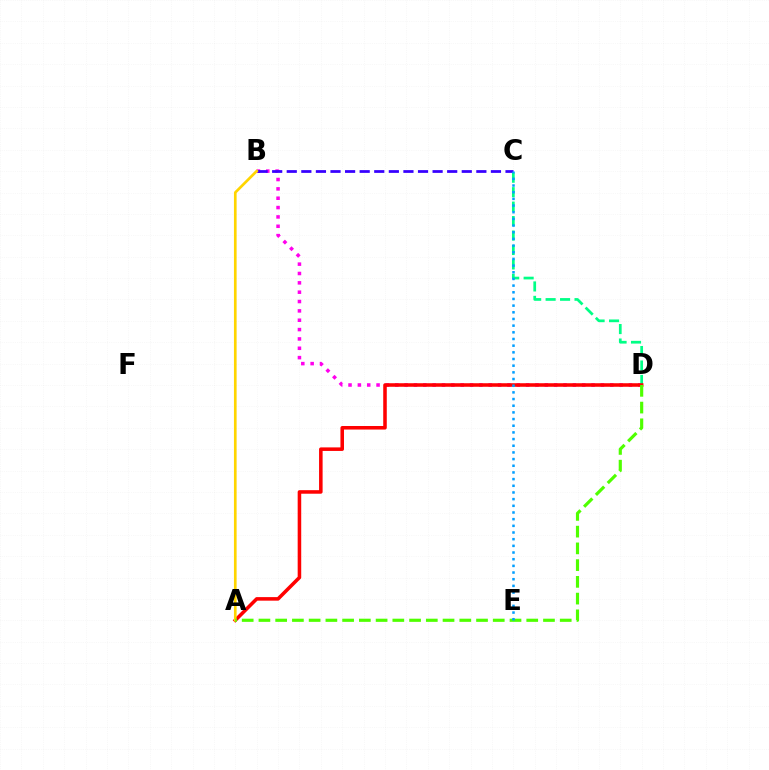{('B', 'D'): [{'color': '#ff00ed', 'line_style': 'dotted', 'thickness': 2.54}], ('C', 'D'): [{'color': '#00ff86', 'line_style': 'dashed', 'thickness': 1.96}], ('A', 'D'): [{'color': '#ff0000', 'line_style': 'solid', 'thickness': 2.55}, {'color': '#4fff00', 'line_style': 'dashed', 'thickness': 2.27}], ('B', 'C'): [{'color': '#3700ff', 'line_style': 'dashed', 'thickness': 1.98}], ('A', 'B'): [{'color': '#ffd500', 'line_style': 'solid', 'thickness': 1.93}], ('C', 'E'): [{'color': '#009eff', 'line_style': 'dotted', 'thickness': 1.81}]}